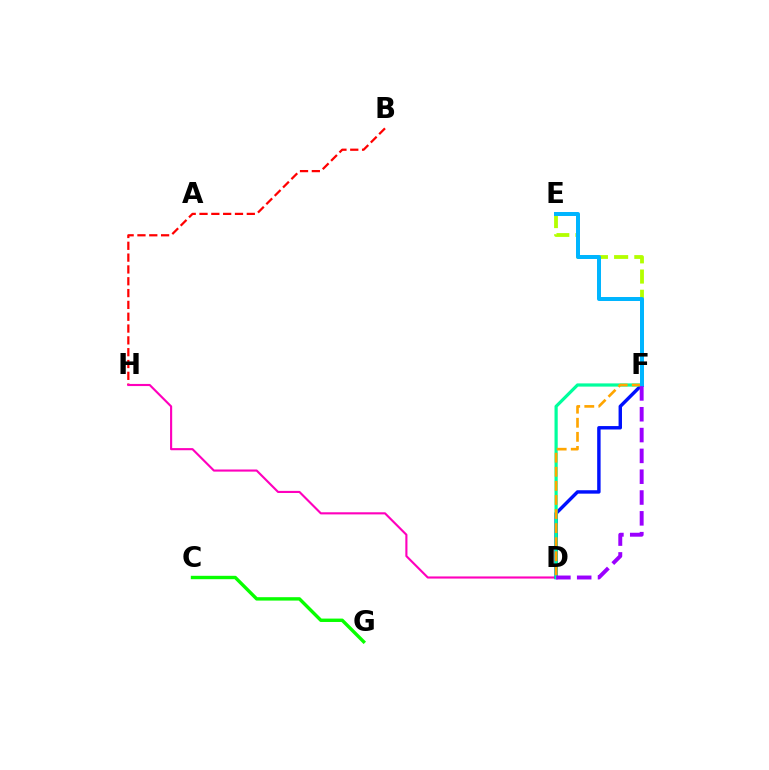{('B', 'H'): [{'color': '#ff0000', 'line_style': 'dashed', 'thickness': 1.61}], ('D', 'H'): [{'color': '#ff00bd', 'line_style': 'solid', 'thickness': 1.53}], ('D', 'F'): [{'color': '#0010ff', 'line_style': 'solid', 'thickness': 2.46}, {'color': '#00ff9d', 'line_style': 'solid', 'thickness': 2.31}, {'color': '#ffa500', 'line_style': 'dashed', 'thickness': 1.91}, {'color': '#9b00ff', 'line_style': 'dashed', 'thickness': 2.83}], ('E', 'F'): [{'color': '#b3ff00', 'line_style': 'dashed', 'thickness': 2.75}, {'color': '#00b5ff', 'line_style': 'solid', 'thickness': 2.87}], ('C', 'G'): [{'color': '#08ff00', 'line_style': 'solid', 'thickness': 2.44}]}